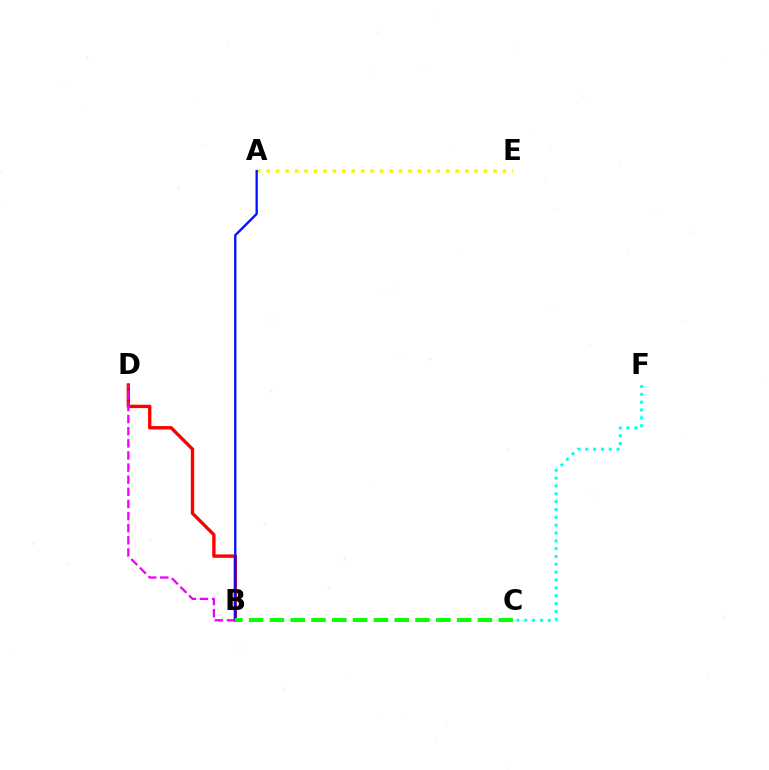{('C', 'F'): [{'color': '#00fff6', 'line_style': 'dotted', 'thickness': 2.13}], ('B', 'D'): [{'color': '#ff0000', 'line_style': 'solid', 'thickness': 2.42}, {'color': '#ee00ff', 'line_style': 'dashed', 'thickness': 1.65}], ('A', 'E'): [{'color': '#fcf500', 'line_style': 'dotted', 'thickness': 2.57}], ('A', 'B'): [{'color': '#0010ff', 'line_style': 'solid', 'thickness': 1.66}], ('B', 'C'): [{'color': '#08ff00', 'line_style': 'dashed', 'thickness': 2.83}]}